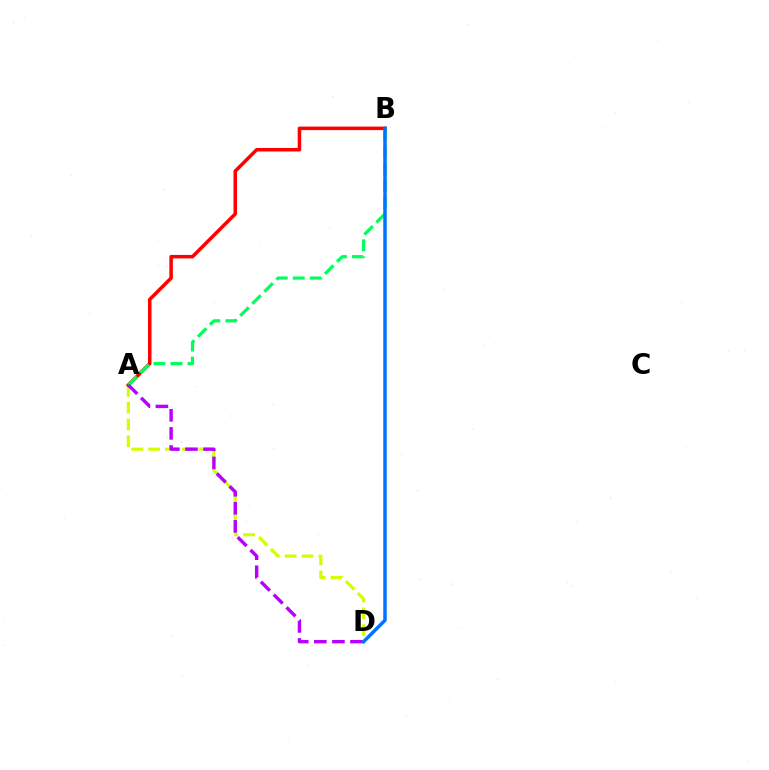{('A', 'D'): [{'color': '#d1ff00', 'line_style': 'dashed', 'thickness': 2.28}, {'color': '#b900ff', 'line_style': 'dashed', 'thickness': 2.46}], ('A', 'B'): [{'color': '#ff0000', 'line_style': 'solid', 'thickness': 2.53}, {'color': '#00ff5c', 'line_style': 'dashed', 'thickness': 2.31}], ('B', 'D'): [{'color': '#0074ff', 'line_style': 'solid', 'thickness': 2.51}]}